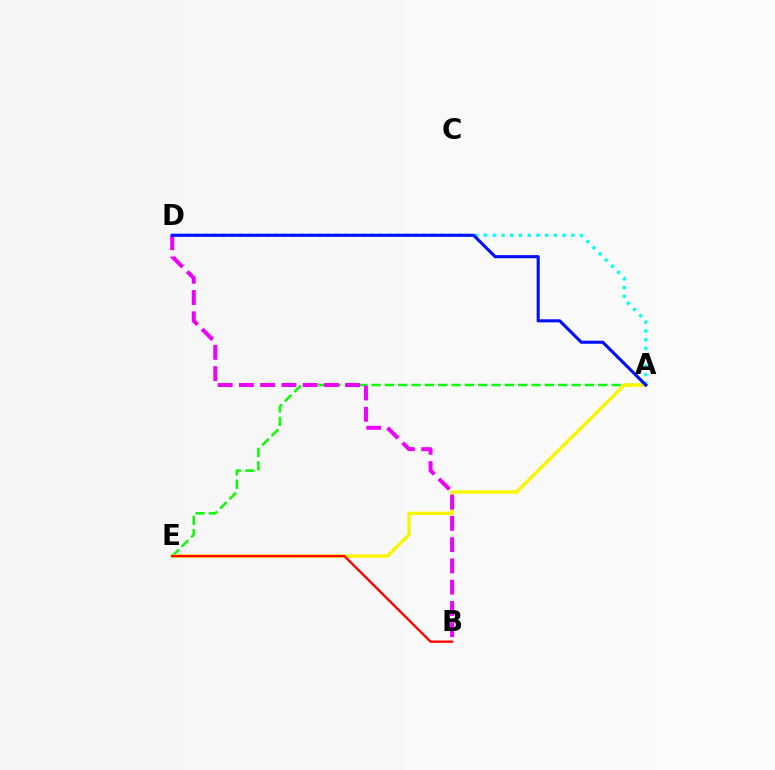{('A', 'D'): [{'color': '#00fff6', 'line_style': 'dotted', 'thickness': 2.37}, {'color': '#0010ff', 'line_style': 'solid', 'thickness': 2.22}], ('A', 'E'): [{'color': '#08ff00', 'line_style': 'dashed', 'thickness': 1.81}, {'color': '#fcf500', 'line_style': 'solid', 'thickness': 2.42}], ('B', 'D'): [{'color': '#ee00ff', 'line_style': 'dashed', 'thickness': 2.89}], ('B', 'E'): [{'color': '#ff0000', 'line_style': 'solid', 'thickness': 1.68}]}